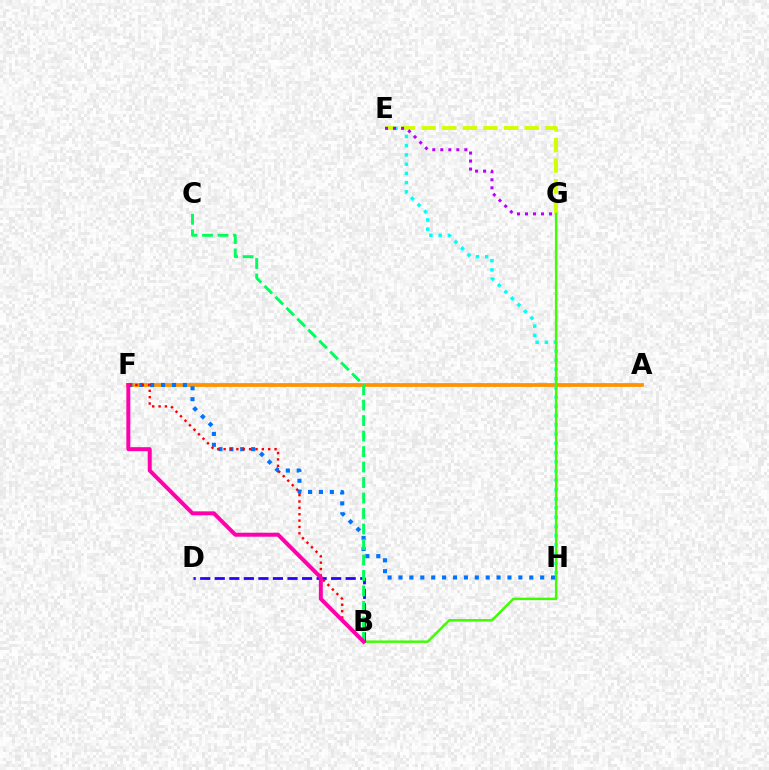{('A', 'F'): [{'color': '#ff9400', 'line_style': 'solid', 'thickness': 2.72}], ('E', 'H'): [{'color': '#00fff6', 'line_style': 'dotted', 'thickness': 2.51}], ('E', 'G'): [{'color': '#d1ff00', 'line_style': 'dashed', 'thickness': 2.8}, {'color': '#b900ff', 'line_style': 'dotted', 'thickness': 2.18}], ('B', 'G'): [{'color': '#3dff00', 'line_style': 'solid', 'thickness': 1.76}], ('F', 'H'): [{'color': '#0074ff', 'line_style': 'dotted', 'thickness': 2.96}], ('B', 'D'): [{'color': '#2500ff', 'line_style': 'dashed', 'thickness': 1.98}], ('B', 'C'): [{'color': '#00ff5c', 'line_style': 'dashed', 'thickness': 2.1}], ('B', 'F'): [{'color': '#ff0000', 'line_style': 'dotted', 'thickness': 1.73}, {'color': '#ff00ac', 'line_style': 'solid', 'thickness': 2.86}]}